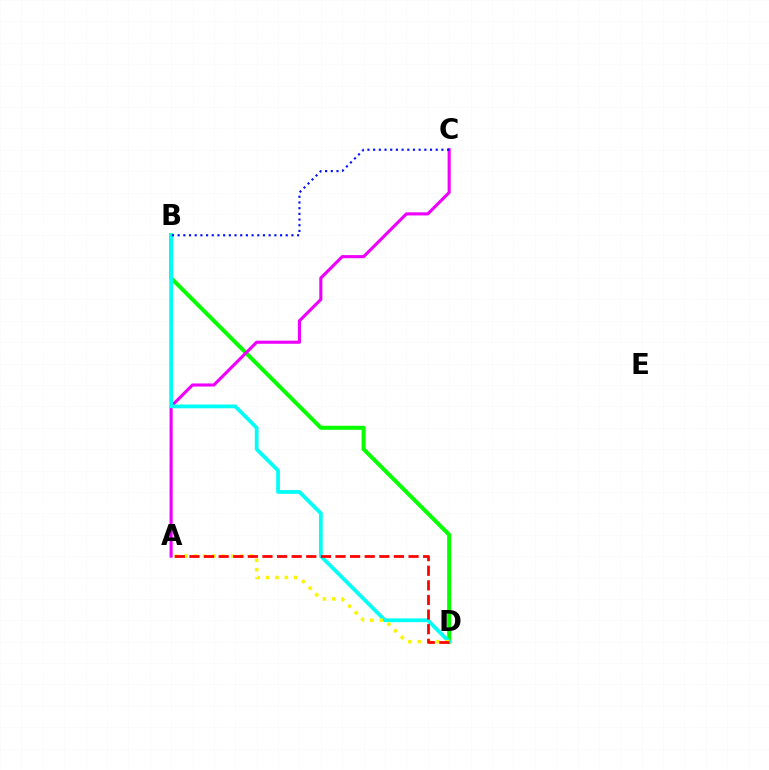{('B', 'D'): [{'color': '#08ff00', 'line_style': 'solid', 'thickness': 2.9}, {'color': '#00fff6', 'line_style': 'solid', 'thickness': 2.71}], ('A', 'C'): [{'color': '#ee00ff', 'line_style': 'solid', 'thickness': 2.24}], ('A', 'D'): [{'color': '#fcf500', 'line_style': 'dotted', 'thickness': 2.55}, {'color': '#ff0000', 'line_style': 'dashed', 'thickness': 1.98}], ('B', 'C'): [{'color': '#0010ff', 'line_style': 'dotted', 'thickness': 1.55}]}